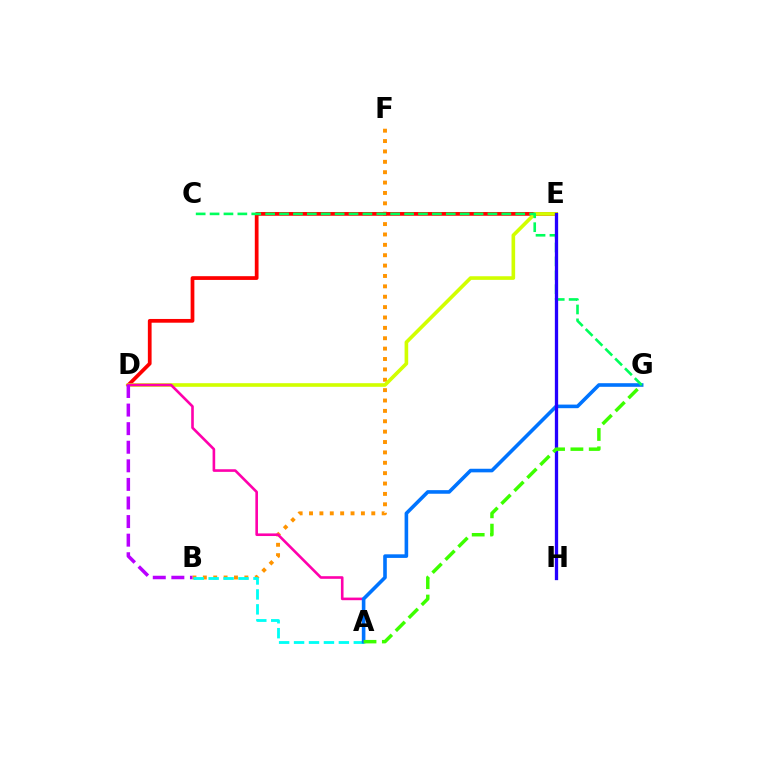{('B', 'F'): [{'color': '#ff9400', 'line_style': 'dotted', 'thickness': 2.82}], ('D', 'E'): [{'color': '#ff0000', 'line_style': 'solid', 'thickness': 2.69}, {'color': '#d1ff00', 'line_style': 'solid', 'thickness': 2.61}], ('A', 'B'): [{'color': '#00fff6', 'line_style': 'dashed', 'thickness': 2.03}], ('A', 'D'): [{'color': '#ff00ac', 'line_style': 'solid', 'thickness': 1.88}], ('A', 'G'): [{'color': '#0074ff', 'line_style': 'solid', 'thickness': 2.59}, {'color': '#3dff00', 'line_style': 'dashed', 'thickness': 2.49}], ('B', 'D'): [{'color': '#b900ff', 'line_style': 'dashed', 'thickness': 2.52}], ('C', 'G'): [{'color': '#00ff5c', 'line_style': 'dashed', 'thickness': 1.89}], ('E', 'H'): [{'color': '#2500ff', 'line_style': 'solid', 'thickness': 2.37}]}